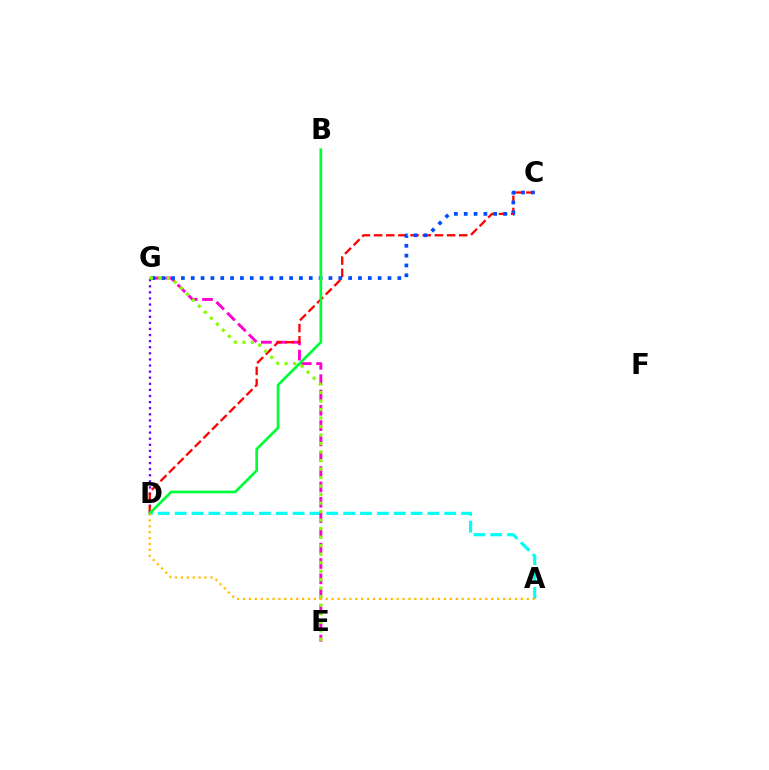{('A', 'D'): [{'color': '#00fff6', 'line_style': 'dashed', 'thickness': 2.29}, {'color': '#ffbd00', 'line_style': 'dotted', 'thickness': 1.61}], ('E', 'G'): [{'color': '#ff00cf', 'line_style': 'dashed', 'thickness': 2.08}, {'color': '#84ff00', 'line_style': 'dotted', 'thickness': 2.31}], ('D', 'G'): [{'color': '#7200ff', 'line_style': 'dotted', 'thickness': 1.66}], ('C', 'D'): [{'color': '#ff0000', 'line_style': 'dashed', 'thickness': 1.65}], ('C', 'G'): [{'color': '#004bff', 'line_style': 'dotted', 'thickness': 2.67}], ('B', 'D'): [{'color': '#00ff39', 'line_style': 'solid', 'thickness': 1.95}]}